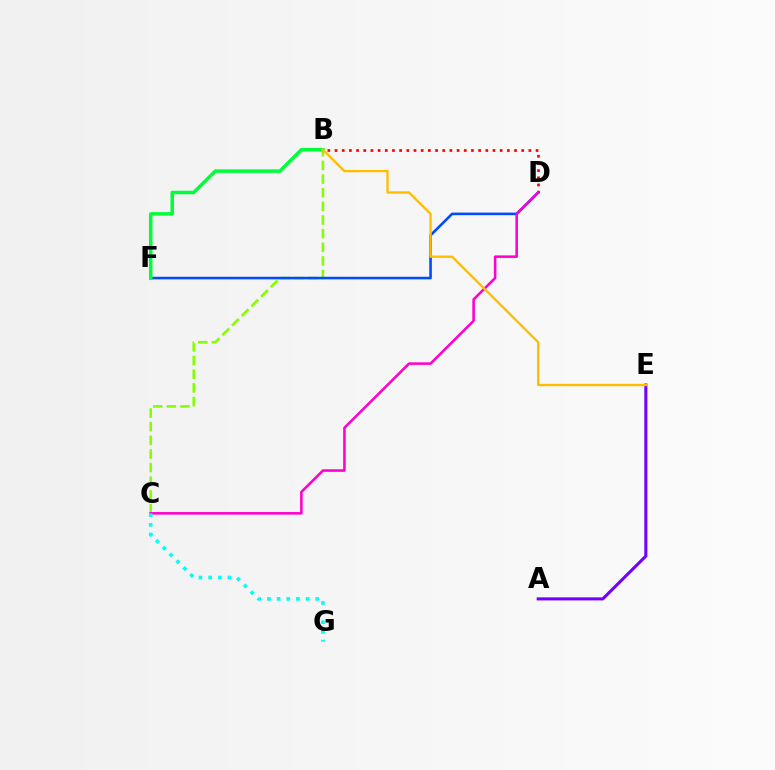{('B', 'C'): [{'color': '#84ff00', 'line_style': 'dashed', 'thickness': 1.85}], ('D', 'F'): [{'color': '#004bff', 'line_style': 'solid', 'thickness': 1.86}], ('B', 'D'): [{'color': '#ff0000', 'line_style': 'dotted', 'thickness': 1.95}], ('A', 'E'): [{'color': '#7200ff', 'line_style': 'solid', 'thickness': 2.21}], ('B', 'F'): [{'color': '#00ff39', 'line_style': 'solid', 'thickness': 2.52}], ('C', 'D'): [{'color': '#ff00cf', 'line_style': 'solid', 'thickness': 1.84}], ('C', 'G'): [{'color': '#00fff6', 'line_style': 'dotted', 'thickness': 2.63}], ('B', 'E'): [{'color': '#ffbd00', 'line_style': 'solid', 'thickness': 1.67}]}